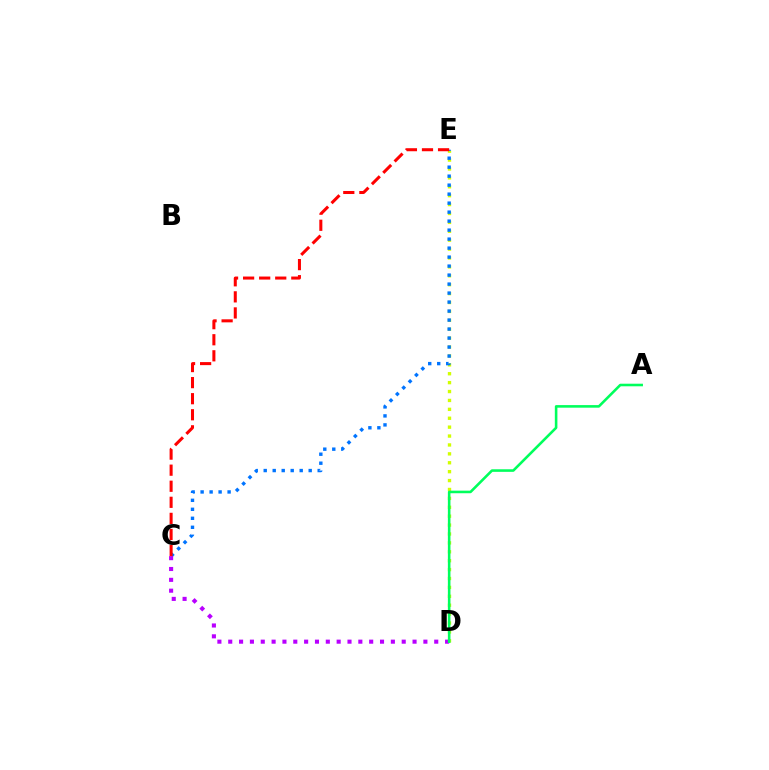{('D', 'E'): [{'color': '#d1ff00', 'line_style': 'dotted', 'thickness': 2.42}], ('C', 'E'): [{'color': '#0074ff', 'line_style': 'dotted', 'thickness': 2.44}, {'color': '#ff0000', 'line_style': 'dashed', 'thickness': 2.18}], ('C', 'D'): [{'color': '#b900ff', 'line_style': 'dotted', 'thickness': 2.95}], ('A', 'D'): [{'color': '#00ff5c', 'line_style': 'solid', 'thickness': 1.86}]}